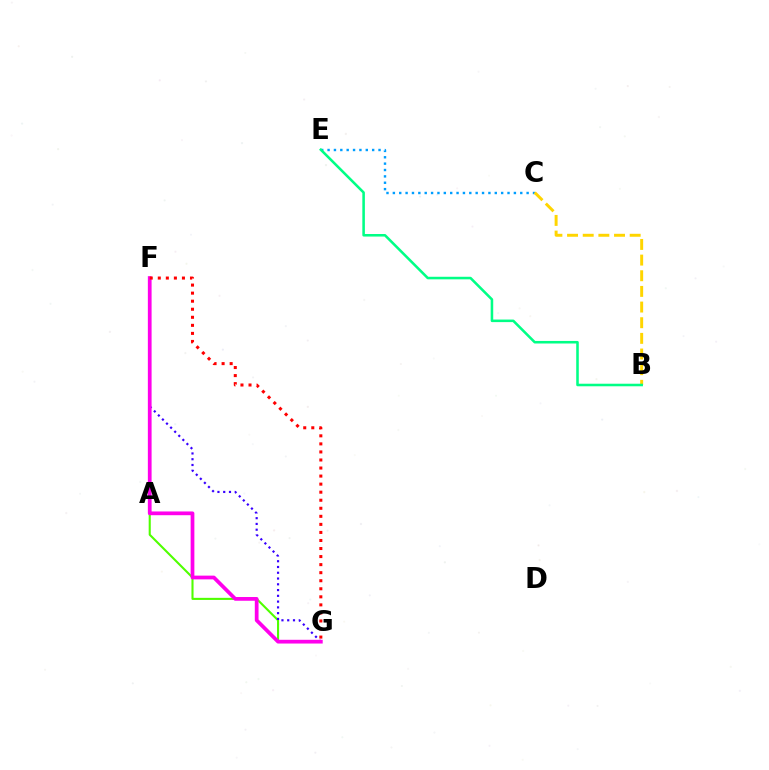{('F', 'G'): [{'color': '#4fff00', 'line_style': 'solid', 'thickness': 1.51}, {'color': '#3700ff', 'line_style': 'dotted', 'thickness': 1.57}, {'color': '#ff00ed', 'line_style': 'solid', 'thickness': 2.69}, {'color': '#ff0000', 'line_style': 'dotted', 'thickness': 2.19}], ('C', 'E'): [{'color': '#009eff', 'line_style': 'dotted', 'thickness': 1.73}], ('B', 'C'): [{'color': '#ffd500', 'line_style': 'dashed', 'thickness': 2.13}], ('B', 'E'): [{'color': '#00ff86', 'line_style': 'solid', 'thickness': 1.84}]}